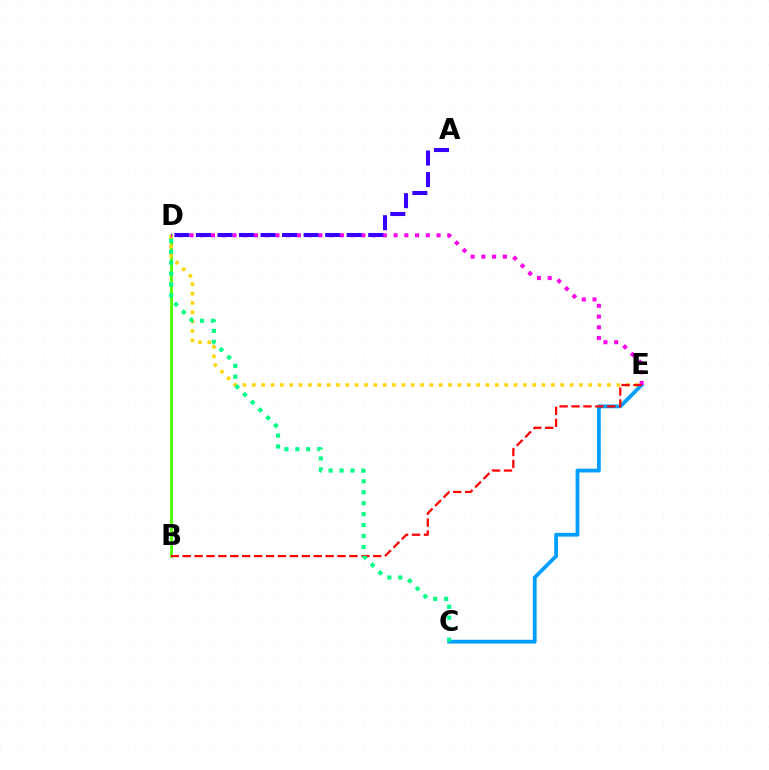{('B', 'D'): [{'color': '#4fff00', 'line_style': 'solid', 'thickness': 2.02}], ('D', 'E'): [{'color': '#ffd500', 'line_style': 'dotted', 'thickness': 2.54}, {'color': '#ff00ed', 'line_style': 'dotted', 'thickness': 2.92}], ('C', 'E'): [{'color': '#009eff', 'line_style': 'solid', 'thickness': 2.72}], ('B', 'E'): [{'color': '#ff0000', 'line_style': 'dashed', 'thickness': 1.62}], ('C', 'D'): [{'color': '#00ff86', 'line_style': 'dotted', 'thickness': 2.97}], ('A', 'D'): [{'color': '#3700ff', 'line_style': 'dashed', 'thickness': 2.93}]}